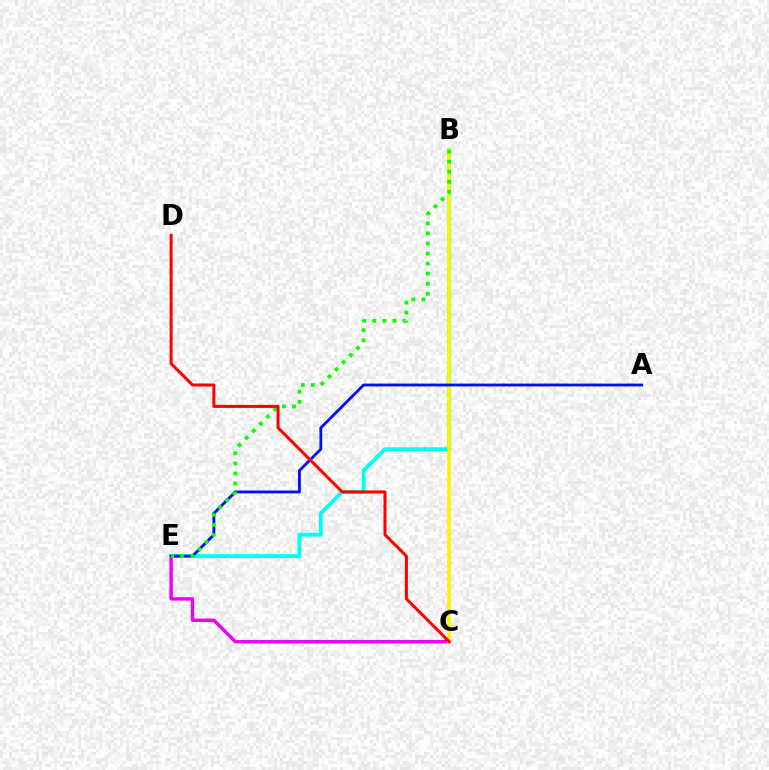{('C', 'E'): [{'color': '#ee00ff', 'line_style': 'solid', 'thickness': 2.46}], ('B', 'E'): [{'color': '#00fff6', 'line_style': 'solid', 'thickness': 2.75}, {'color': '#08ff00', 'line_style': 'dotted', 'thickness': 2.73}], ('B', 'C'): [{'color': '#fcf500', 'line_style': 'solid', 'thickness': 2.65}], ('A', 'E'): [{'color': '#0010ff', 'line_style': 'solid', 'thickness': 2.04}], ('C', 'D'): [{'color': '#ff0000', 'line_style': 'solid', 'thickness': 2.18}]}